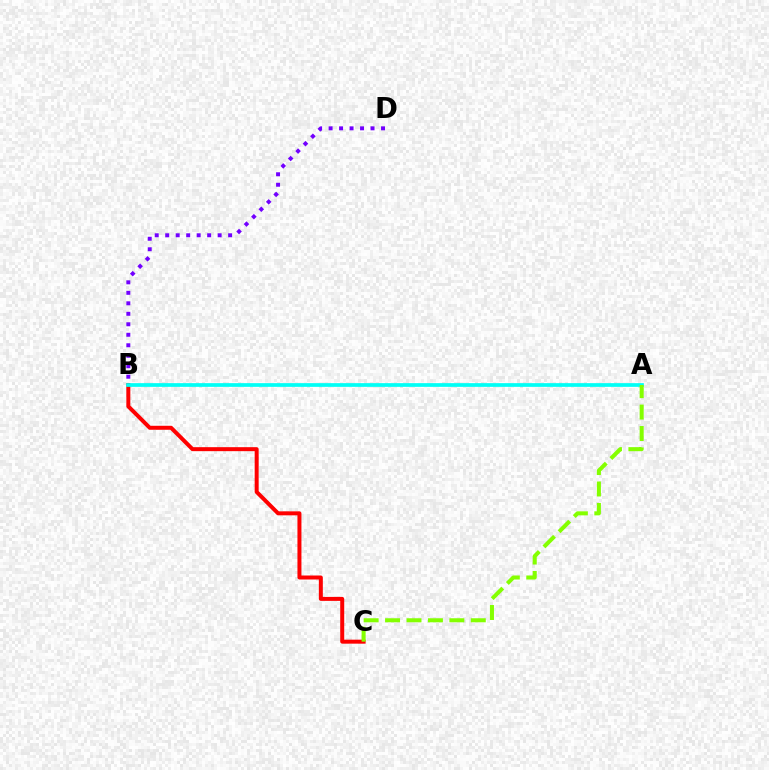{('B', 'C'): [{'color': '#ff0000', 'line_style': 'solid', 'thickness': 2.87}], ('B', 'D'): [{'color': '#7200ff', 'line_style': 'dotted', 'thickness': 2.85}], ('A', 'B'): [{'color': '#00fff6', 'line_style': 'solid', 'thickness': 2.66}], ('A', 'C'): [{'color': '#84ff00', 'line_style': 'dashed', 'thickness': 2.91}]}